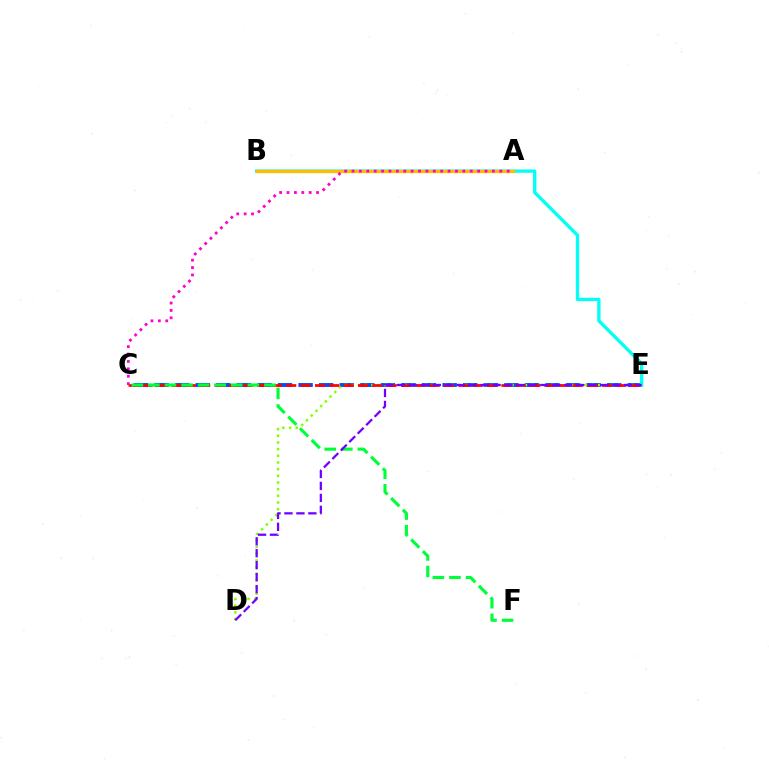{('C', 'E'): [{'color': '#004bff', 'line_style': 'dashed', 'thickness': 2.8}, {'color': '#ff0000', 'line_style': 'dashed', 'thickness': 1.95}], ('B', 'E'): [{'color': '#00fff6', 'line_style': 'solid', 'thickness': 2.39}], ('A', 'B'): [{'color': '#ffbd00', 'line_style': 'solid', 'thickness': 2.36}], ('D', 'E'): [{'color': '#84ff00', 'line_style': 'dotted', 'thickness': 1.81}, {'color': '#7200ff', 'line_style': 'dashed', 'thickness': 1.62}], ('C', 'F'): [{'color': '#00ff39', 'line_style': 'dashed', 'thickness': 2.25}], ('A', 'C'): [{'color': '#ff00cf', 'line_style': 'dotted', 'thickness': 2.01}]}